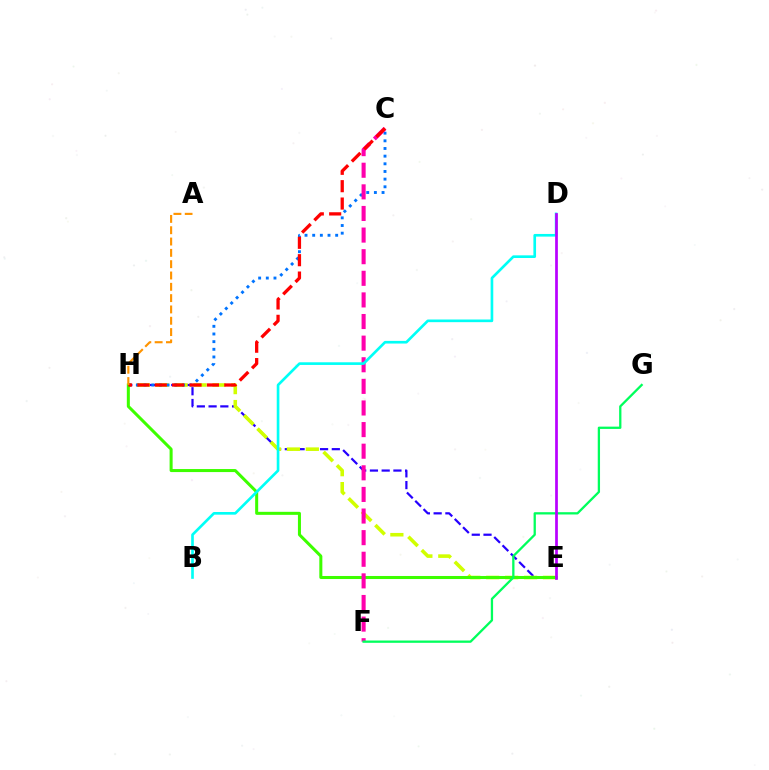{('E', 'H'): [{'color': '#2500ff', 'line_style': 'dashed', 'thickness': 1.6}, {'color': '#d1ff00', 'line_style': 'dashed', 'thickness': 2.57}, {'color': '#3dff00', 'line_style': 'solid', 'thickness': 2.18}], ('C', 'H'): [{'color': '#0074ff', 'line_style': 'dotted', 'thickness': 2.08}, {'color': '#ff0000', 'line_style': 'dashed', 'thickness': 2.36}], ('C', 'F'): [{'color': '#ff00ac', 'line_style': 'dashed', 'thickness': 2.94}], ('B', 'D'): [{'color': '#00fff6', 'line_style': 'solid', 'thickness': 1.91}], ('F', 'G'): [{'color': '#00ff5c', 'line_style': 'solid', 'thickness': 1.65}], ('A', 'H'): [{'color': '#ff9400', 'line_style': 'dashed', 'thickness': 1.54}], ('D', 'E'): [{'color': '#b900ff', 'line_style': 'solid', 'thickness': 1.96}]}